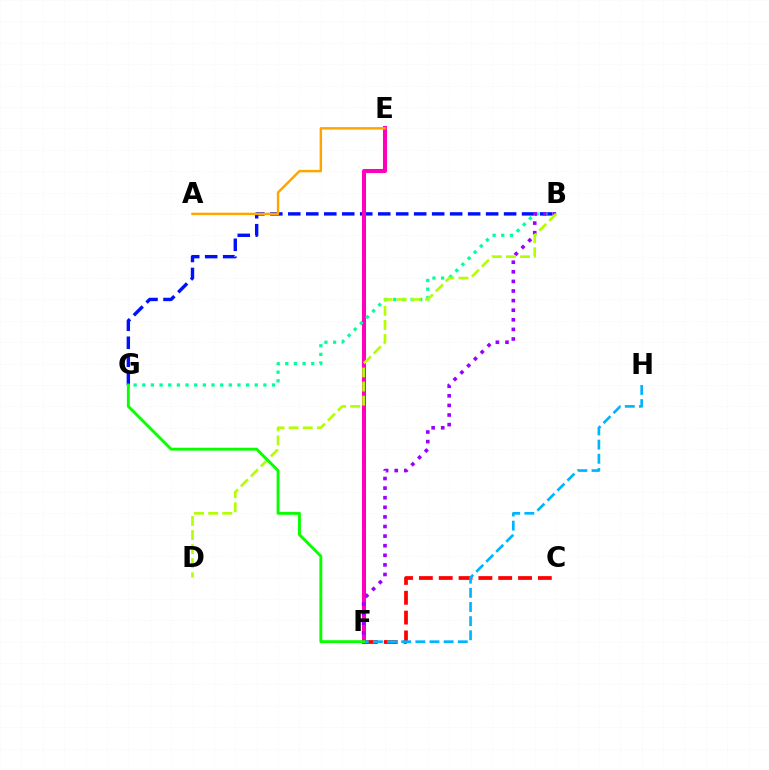{('C', 'F'): [{'color': '#ff0000', 'line_style': 'dashed', 'thickness': 2.69}], ('B', 'G'): [{'color': '#0010ff', 'line_style': 'dashed', 'thickness': 2.44}, {'color': '#00ff9d', 'line_style': 'dotted', 'thickness': 2.35}], ('E', 'F'): [{'color': '#ff00bd', 'line_style': 'solid', 'thickness': 2.92}], ('A', 'E'): [{'color': '#ffa500', 'line_style': 'solid', 'thickness': 1.76}], ('B', 'F'): [{'color': '#9b00ff', 'line_style': 'dotted', 'thickness': 2.61}], ('B', 'D'): [{'color': '#b3ff00', 'line_style': 'dashed', 'thickness': 1.92}], ('F', 'H'): [{'color': '#00b5ff', 'line_style': 'dashed', 'thickness': 1.92}], ('F', 'G'): [{'color': '#08ff00', 'line_style': 'solid', 'thickness': 2.09}]}